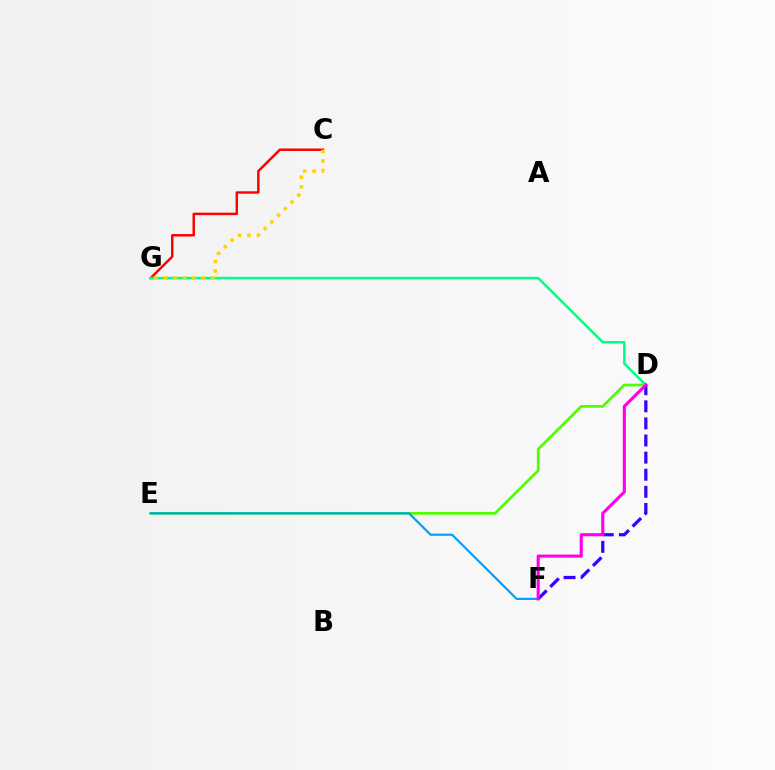{('C', 'G'): [{'color': '#ff0000', 'line_style': 'solid', 'thickness': 1.77}, {'color': '#ffd500', 'line_style': 'dotted', 'thickness': 2.57}], ('D', 'E'): [{'color': '#4fff00', 'line_style': 'solid', 'thickness': 1.95}], ('D', 'G'): [{'color': '#00ff86', 'line_style': 'solid', 'thickness': 1.8}], ('E', 'F'): [{'color': '#009eff', 'line_style': 'solid', 'thickness': 1.56}], ('D', 'F'): [{'color': '#3700ff', 'line_style': 'dashed', 'thickness': 2.32}, {'color': '#ff00ed', 'line_style': 'solid', 'thickness': 2.24}]}